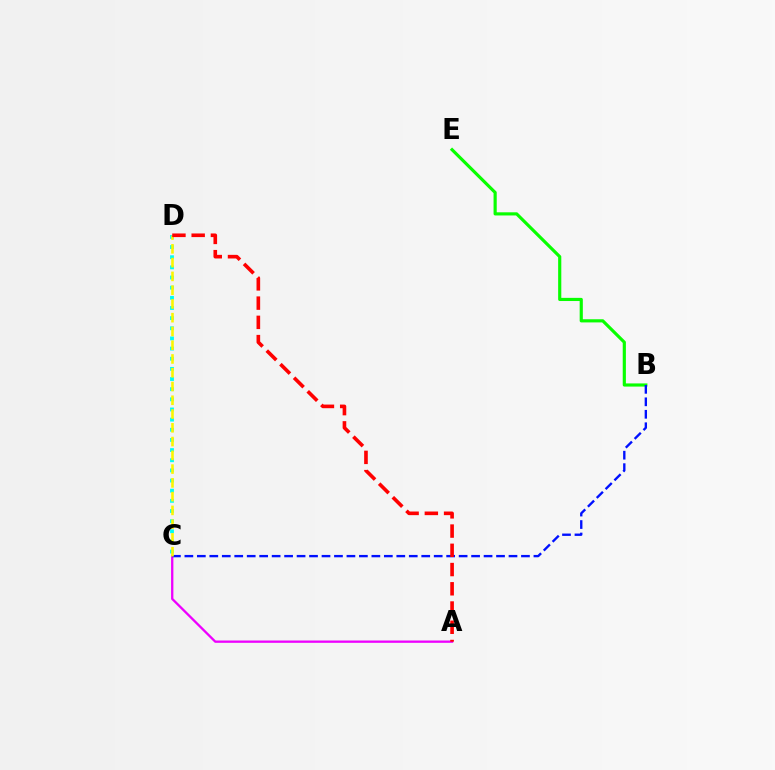{('A', 'C'): [{'color': '#ee00ff', 'line_style': 'solid', 'thickness': 1.66}], ('B', 'E'): [{'color': '#08ff00', 'line_style': 'solid', 'thickness': 2.27}], ('C', 'D'): [{'color': '#00fff6', 'line_style': 'dotted', 'thickness': 2.76}, {'color': '#fcf500', 'line_style': 'dashed', 'thickness': 1.87}], ('B', 'C'): [{'color': '#0010ff', 'line_style': 'dashed', 'thickness': 1.69}], ('A', 'D'): [{'color': '#ff0000', 'line_style': 'dashed', 'thickness': 2.61}]}